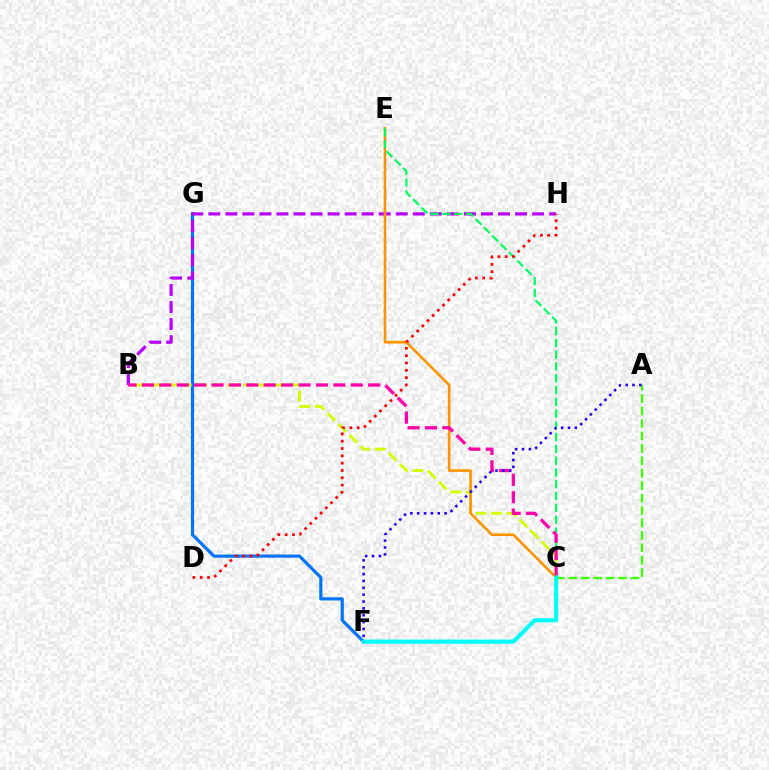{('F', 'G'): [{'color': '#0074ff', 'line_style': 'solid', 'thickness': 2.28}], ('B', 'C'): [{'color': '#d1ff00', 'line_style': 'dashed', 'thickness': 2.11}, {'color': '#ff00ac', 'line_style': 'dashed', 'thickness': 2.36}], ('B', 'H'): [{'color': '#b900ff', 'line_style': 'dashed', 'thickness': 2.32}], ('A', 'C'): [{'color': '#3dff00', 'line_style': 'dashed', 'thickness': 1.69}], ('C', 'E'): [{'color': '#ff9400', 'line_style': 'solid', 'thickness': 1.89}, {'color': '#00ff5c', 'line_style': 'dashed', 'thickness': 1.6}], ('D', 'H'): [{'color': '#ff0000', 'line_style': 'dotted', 'thickness': 1.99}], ('C', 'F'): [{'color': '#00fff6', 'line_style': 'solid', 'thickness': 2.99}], ('A', 'F'): [{'color': '#2500ff', 'line_style': 'dotted', 'thickness': 1.86}]}